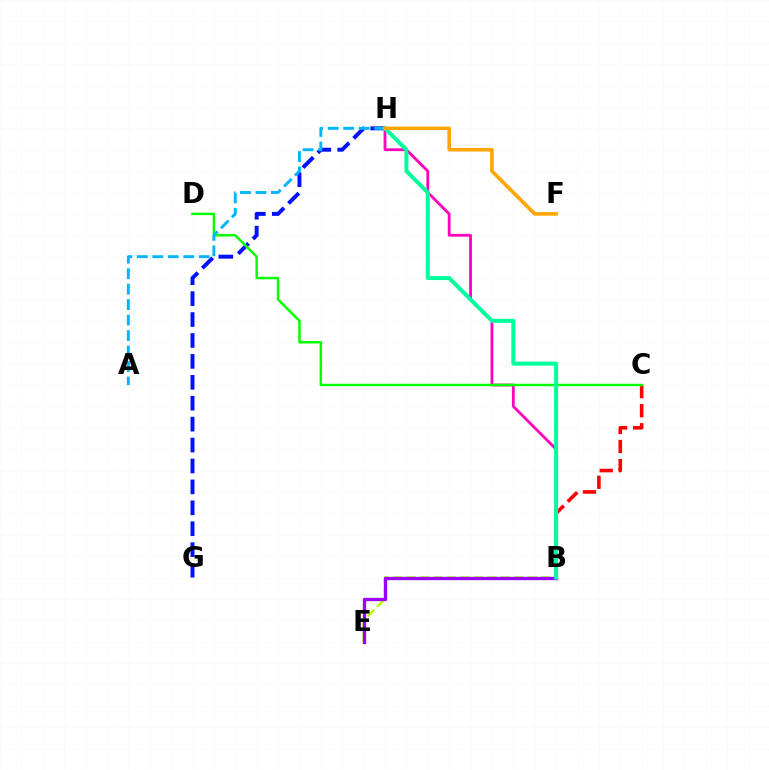{('B', 'C'): [{'color': '#ff0000', 'line_style': 'dashed', 'thickness': 2.59}], ('B', 'E'): [{'color': '#b3ff00', 'line_style': 'dashed', 'thickness': 1.83}, {'color': '#9b00ff', 'line_style': 'solid', 'thickness': 2.4}], ('G', 'H'): [{'color': '#0010ff', 'line_style': 'dashed', 'thickness': 2.84}], ('B', 'H'): [{'color': '#ff00bd', 'line_style': 'solid', 'thickness': 2.02}, {'color': '#00ff9d', 'line_style': 'solid', 'thickness': 2.88}], ('C', 'D'): [{'color': '#08ff00', 'line_style': 'solid', 'thickness': 1.79}], ('A', 'H'): [{'color': '#00b5ff', 'line_style': 'dashed', 'thickness': 2.1}], ('F', 'H'): [{'color': '#ffa500', 'line_style': 'solid', 'thickness': 2.58}]}